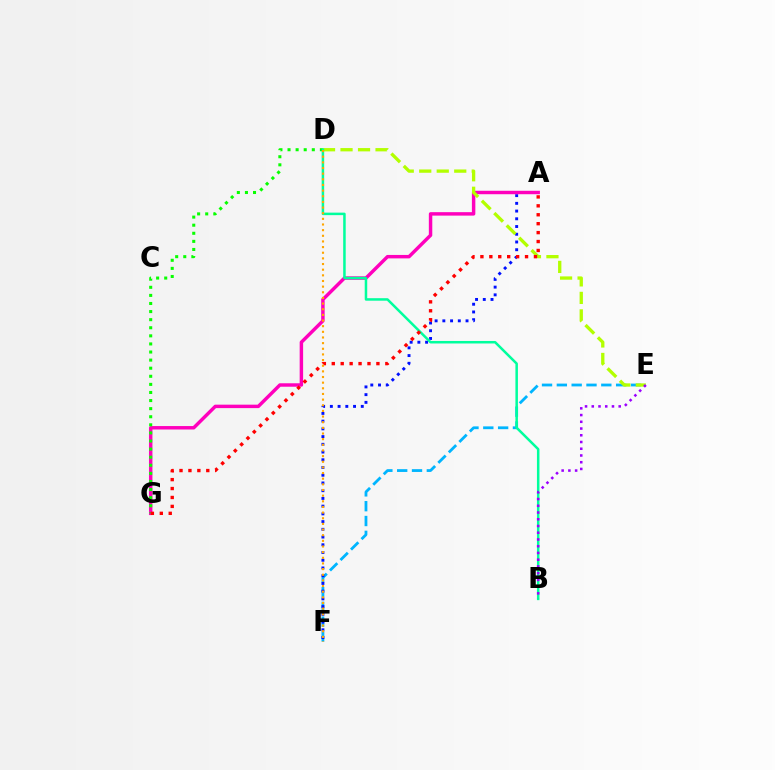{('E', 'F'): [{'color': '#00b5ff', 'line_style': 'dashed', 'thickness': 2.01}], ('A', 'F'): [{'color': '#0010ff', 'line_style': 'dotted', 'thickness': 2.1}], ('A', 'G'): [{'color': '#ff00bd', 'line_style': 'solid', 'thickness': 2.48}, {'color': '#ff0000', 'line_style': 'dotted', 'thickness': 2.43}], ('D', 'G'): [{'color': '#08ff00', 'line_style': 'dotted', 'thickness': 2.2}], ('D', 'E'): [{'color': '#b3ff00', 'line_style': 'dashed', 'thickness': 2.38}], ('B', 'D'): [{'color': '#00ff9d', 'line_style': 'solid', 'thickness': 1.81}], ('B', 'E'): [{'color': '#9b00ff', 'line_style': 'dotted', 'thickness': 1.83}], ('D', 'F'): [{'color': '#ffa500', 'line_style': 'dotted', 'thickness': 1.53}]}